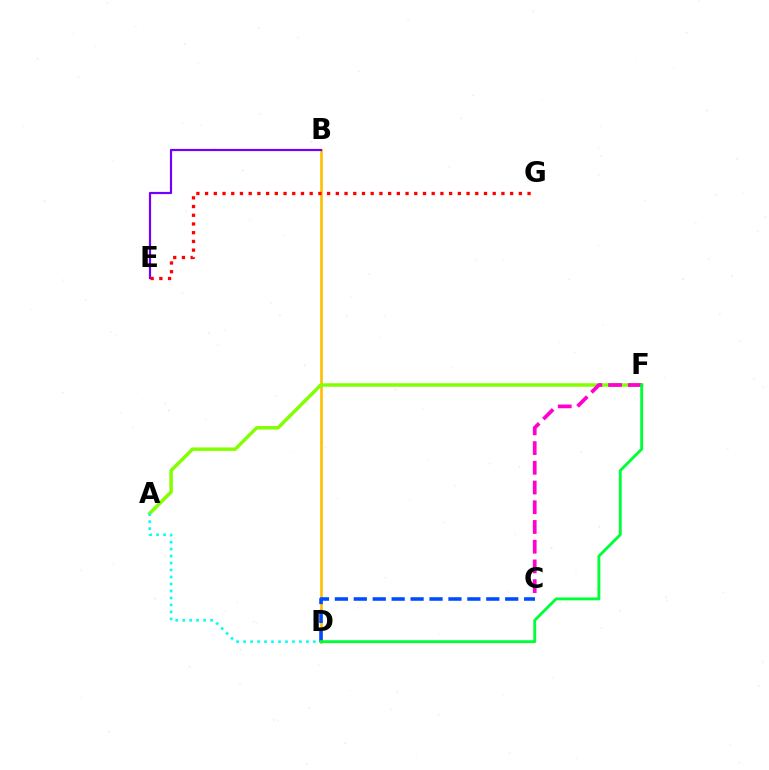{('B', 'D'): [{'color': '#ffbd00', 'line_style': 'solid', 'thickness': 1.89}], ('B', 'E'): [{'color': '#7200ff', 'line_style': 'solid', 'thickness': 1.59}], ('C', 'D'): [{'color': '#004bff', 'line_style': 'dashed', 'thickness': 2.57}], ('A', 'F'): [{'color': '#84ff00', 'line_style': 'solid', 'thickness': 2.5}], ('E', 'G'): [{'color': '#ff0000', 'line_style': 'dotted', 'thickness': 2.37}], ('C', 'F'): [{'color': '#ff00cf', 'line_style': 'dashed', 'thickness': 2.68}], ('A', 'D'): [{'color': '#00fff6', 'line_style': 'dotted', 'thickness': 1.9}], ('D', 'F'): [{'color': '#00ff39', 'line_style': 'solid', 'thickness': 2.07}]}